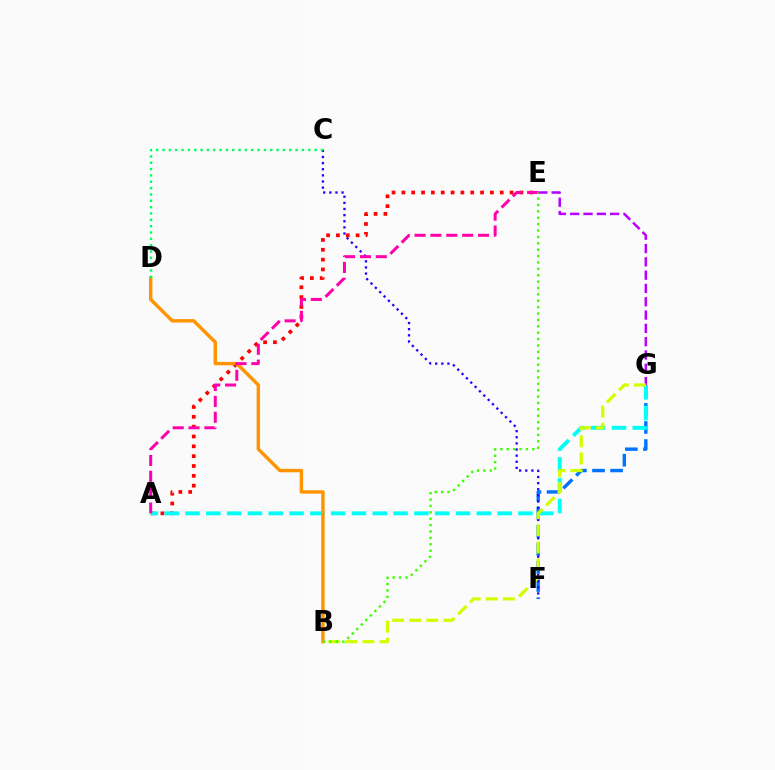{('F', 'G'): [{'color': '#0074ff', 'line_style': 'dashed', 'thickness': 2.46}], ('C', 'F'): [{'color': '#2500ff', 'line_style': 'dotted', 'thickness': 1.66}], ('A', 'E'): [{'color': '#ff0000', 'line_style': 'dotted', 'thickness': 2.67}, {'color': '#ff00ac', 'line_style': 'dashed', 'thickness': 2.16}], ('A', 'G'): [{'color': '#00fff6', 'line_style': 'dashed', 'thickness': 2.83}], ('B', 'D'): [{'color': '#ff9400', 'line_style': 'solid', 'thickness': 2.46}], ('C', 'D'): [{'color': '#00ff5c', 'line_style': 'dotted', 'thickness': 1.72}], ('E', 'G'): [{'color': '#b900ff', 'line_style': 'dashed', 'thickness': 1.81}], ('B', 'G'): [{'color': '#d1ff00', 'line_style': 'dashed', 'thickness': 2.32}], ('B', 'E'): [{'color': '#3dff00', 'line_style': 'dotted', 'thickness': 1.74}]}